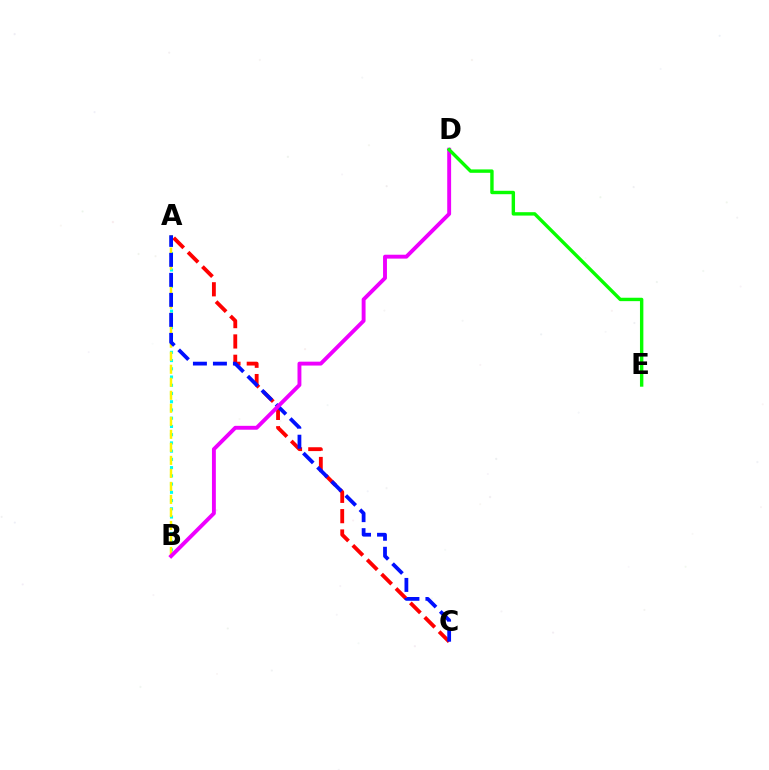{('A', 'B'): [{'color': '#00fff6', 'line_style': 'dotted', 'thickness': 2.24}, {'color': '#fcf500', 'line_style': 'dashed', 'thickness': 1.77}], ('A', 'C'): [{'color': '#ff0000', 'line_style': 'dashed', 'thickness': 2.76}, {'color': '#0010ff', 'line_style': 'dashed', 'thickness': 2.72}], ('B', 'D'): [{'color': '#ee00ff', 'line_style': 'solid', 'thickness': 2.8}], ('D', 'E'): [{'color': '#08ff00', 'line_style': 'solid', 'thickness': 2.45}]}